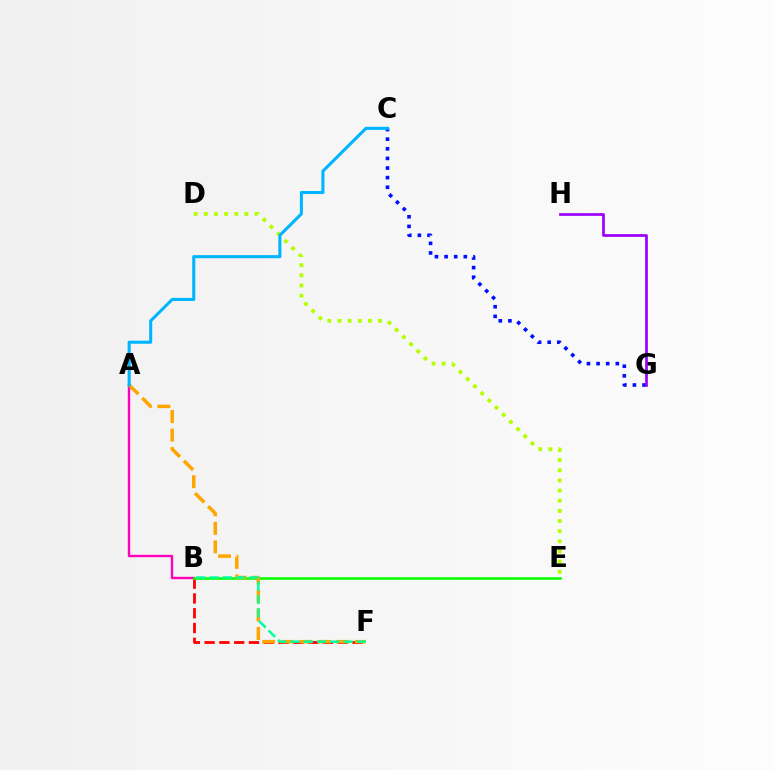{('B', 'F'): [{'color': '#ff0000', 'line_style': 'dashed', 'thickness': 2.01}, {'color': '#00ff9d', 'line_style': 'dashed', 'thickness': 1.8}], ('C', 'G'): [{'color': '#0010ff', 'line_style': 'dotted', 'thickness': 2.61}], ('A', 'B'): [{'color': '#ff00bd', 'line_style': 'solid', 'thickness': 1.73}], ('D', 'E'): [{'color': '#b3ff00', 'line_style': 'dotted', 'thickness': 2.76}], ('B', 'E'): [{'color': '#08ff00', 'line_style': 'solid', 'thickness': 1.87}], ('G', 'H'): [{'color': '#9b00ff', 'line_style': 'solid', 'thickness': 1.96}], ('A', 'F'): [{'color': '#ffa500', 'line_style': 'dashed', 'thickness': 2.52}], ('A', 'C'): [{'color': '#00b5ff', 'line_style': 'solid', 'thickness': 2.2}]}